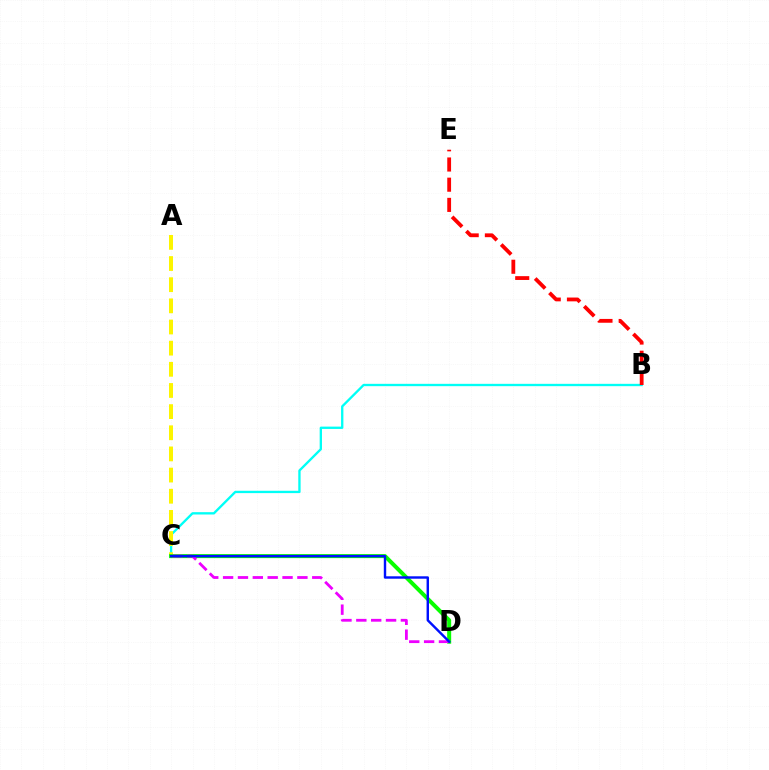{('B', 'C'): [{'color': '#00fff6', 'line_style': 'solid', 'thickness': 1.68}], ('A', 'C'): [{'color': '#fcf500', 'line_style': 'dashed', 'thickness': 2.87}], ('C', 'D'): [{'color': '#08ff00', 'line_style': 'solid', 'thickness': 2.89}, {'color': '#ee00ff', 'line_style': 'dashed', 'thickness': 2.02}, {'color': '#0010ff', 'line_style': 'solid', 'thickness': 1.74}], ('B', 'E'): [{'color': '#ff0000', 'line_style': 'dashed', 'thickness': 2.74}]}